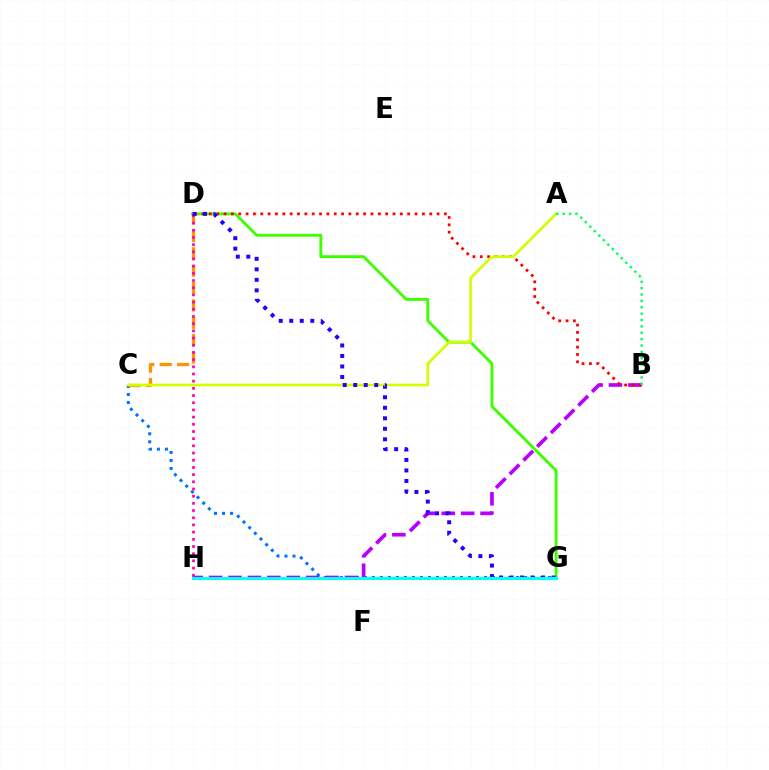{('D', 'G'): [{'color': '#3dff00', 'line_style': 'solid', 'thickness': 2.07}, {'color': '#2500ff', 'line_style': 'dotted', 'thickness': 2.86}], ('C', 'G'): [{'color': '#0074ff', 'line_style': 'dotted', 'thickness': 2.18}], ('B', 'H'): [{'color': '#b900ff', 'line_style': 'dashed', 'thickness': 2.64}], ('B', 'D'): [{'color': '#ff0000', 'line_style': 'dotted', 'thickness': 2.0}], ('C', 'D'): [{'color': '#ff9400', 'line_style': 'dashed', 'thickness': 2.36}], ('A', 'C'): [{'color': '#d1ff00', 'line_style': 'solid', 'thickness': 1.91}], ('D', 'H'): [{'color': '#ff00ac', 'line_style': 'dotted', 'thickness': 1.95}], ('A', 'B'): [{'color': '#00ff5c', 'line_style': 'dotted', 'thickness': 1.73}], ('G', 'H'): [{'color': '#00fff6', 'line_style': 'solid', 'thickness': 2.18}]}